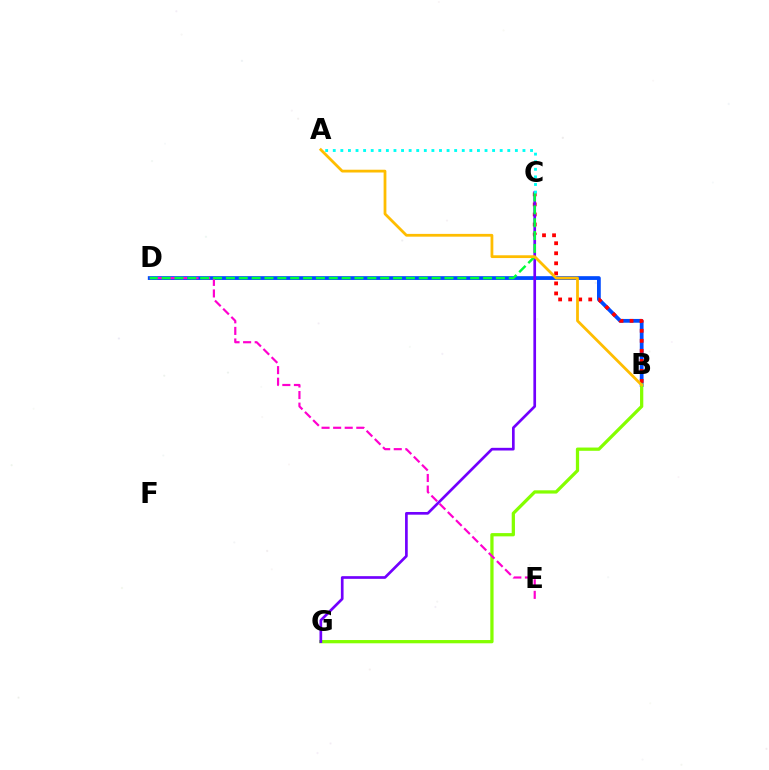{('B', 'D'): [{'color': '#004bff', 'line_style': 'solid', 'thickness': 2.71}], ('B', 'G'): [{'color': '#84ff00', 'line_style': 'solid', 'thickness': 2.34}], ('B', 'C'): [{'color': '#ff0000', 'line_style': 'dotted', 'thickness': 2.73}], ('D', 'E'): [{'color': '#ff00cf', 'line_style': 'dashed', 'thickness': 1.57}], ('C', 'G'): [{'color': '#7200ff', 'line_style': 'solid', 'thickness': 1.93}], ('C', 'D'): [{'color': '#00ff39', 'line_style': 'dashed', 'thickness': 1.75}], ('A', 'B'): [{'color': '#ffbd00', 'line_style': 'solid', 'thickness': 2.0}], ('A', 'C'): [{'color': '#00fff6', 'line_style': 'dotted', 'thickness': 2.06}]}